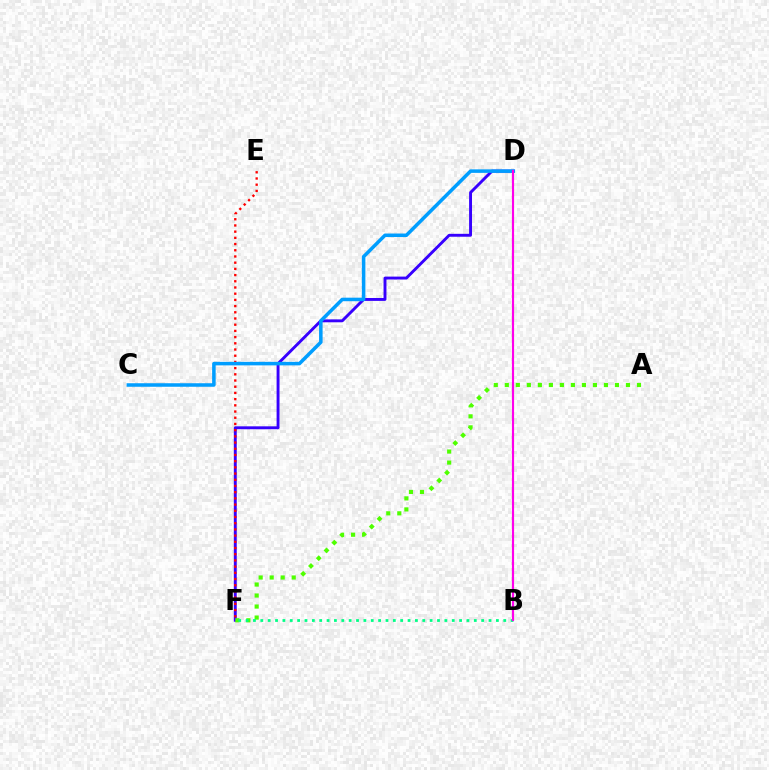{('D', 'F'): [{'color': '#3700ff', 'line_style': 'solid', 'thickness': 2.09}], ('A', 'F'): [{'color': '#4fff00', 'line_style': 'dotted', 'thickness': 2.99}], ('E', 'F'): [{'color': '#ff0000', 'line_style': 'dotted', 'thickness': 1.69}], ('B', 'F'): [{'color': '#00ff86', 'line_style': 'dotted', 'thickness': 2.0}], ('C', 'D'): [{'color': '#009eff', 'line_style': 'solid', 'thickness': 2.54}], ('B', 'D'): [{'color': '#ffd500', 'line_style': 'dotted', 'thickness': 1.51}, {'color': '#ff00ed', 'line_style': 'solid', 'thickness': 1.55}]}